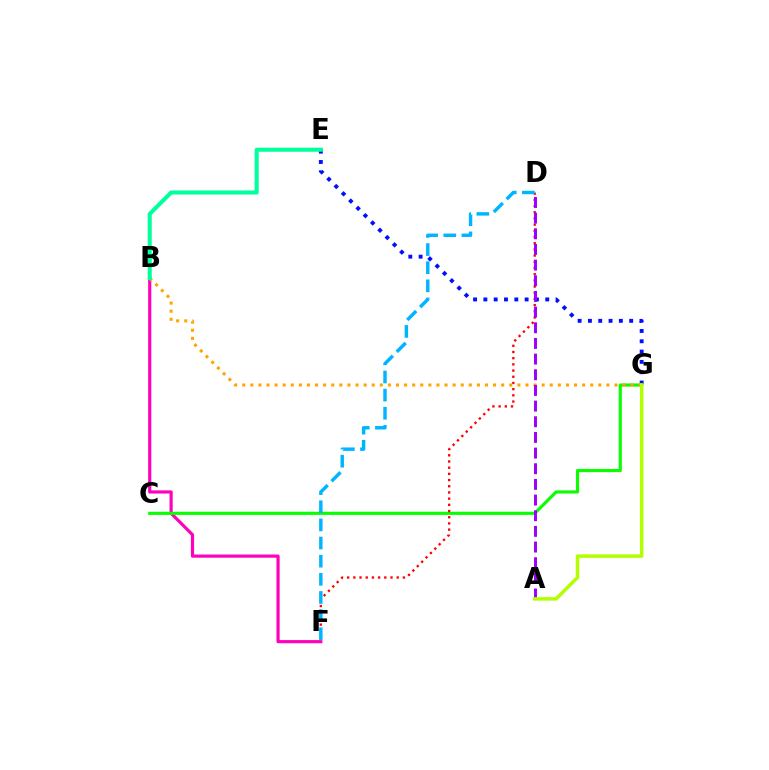{('B', 'F'): [{'color': '#ff00bd', 'line_style': 'solid', 'thickness': 2.29}], ('E', 'G'): [{'color': '#0010ff', 'line_style': 'dotted', 'thickness': 2.8}], ('C', 'G'): [{'color': '#08ff00', 'line_style': 'solid', 'thickness': 2.24}], ('D', 'F'): [{'color': '#ff0000', 'line_style': 'dotted', 'thickness': 1.68}, {'color': '#00b5ff', 'line_style': 'dashed', 'thickness': 2.46}], ('B', 'G'): [{'color': '#ffa500', 'line_style': 'dotted', 'thickness': 2.2}], ('A', 'D'): [{'color': '#9b00ff', 'line_style': 'dashed', 'thickness': 2.13}], ('A', 'G'): [{'color': '#b3ff00', 'line_style': 'solid', 'thickness': 2.51}], ('B', 'E'): [{'color': '#00ff9d', 'line_style': 'solid', 'thickness': 2.92}]}